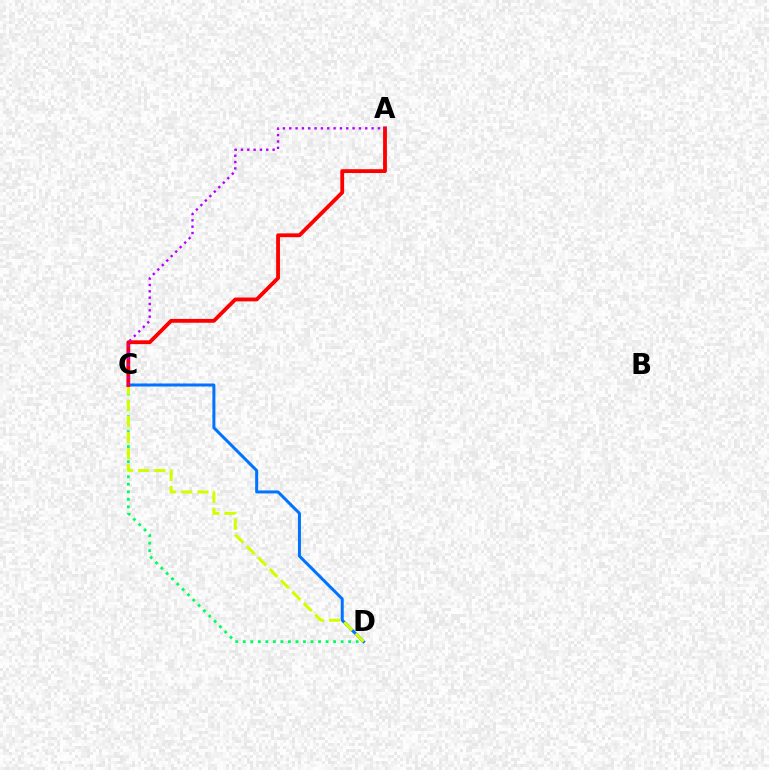{('C', 'D'): [{'color': '#00ff5c', 'line_style': 'dotted', 'thickness': 2.04}, {'color': '#0074ff', 'line_style': 'solid', 'thickness': 2.17}, {'color': '#d1ff00', 'line_style': 'dashed', 'thickness': 2.19}], ('A', 'C'): [{'color': '#ff0000', 'line_style': 'solid', 'thickness': 2.75}, {'color': '#b900ff', 'line_style': 'dotted', 'thickness': 1.72}]}